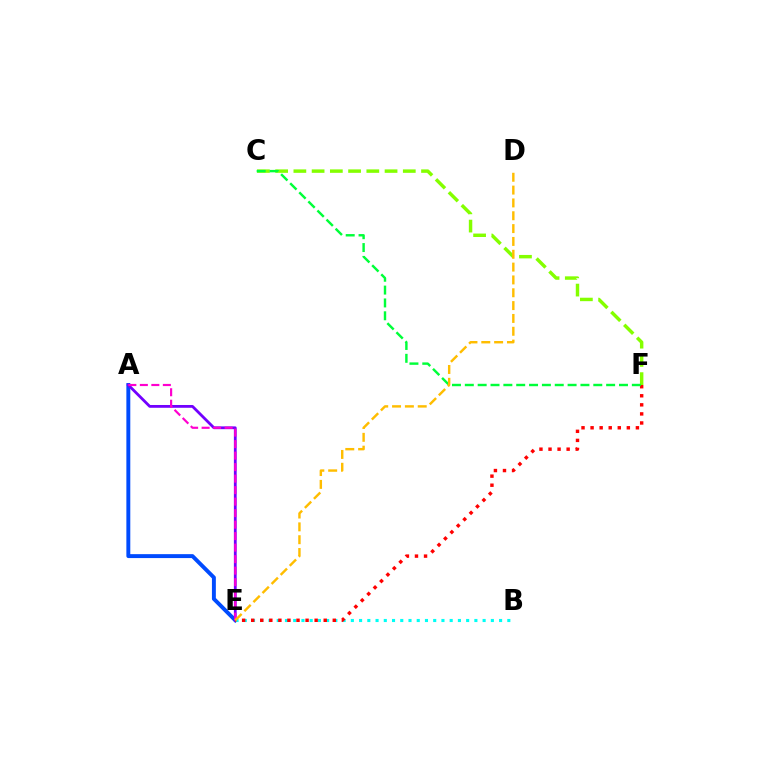{('A', 'E'): [{'color': '#004bff', 'line_style': 'solid', 'thickness': 2.82}, {'color': '#7200ff', 'line_style': 'solid', 'thickness': 2.01}, {'color': '#ff00cf', 'line_style': 'dashed', 'thickness': 1.56}], ('C', 'F'): [{'color': '#84ff00', 'line_style': 'dashed', 'thickness': 2.48}, {'color': '#00ff39', 'line_style': 'dashed', 'thickness': 1.75}], ('B', 'E'): [{'color': '#00fff6', 'line_style': 'dotted', 'thickness': 2.24}], ('E', 'F'): [{'color': '#ff0000', 'line_style': 'dotted', 'thickness': 2.46}], ('D', 'E'): [{'color': '#ffbd00', 'line_style': 'dashed', 'thickness': 1.74}]}